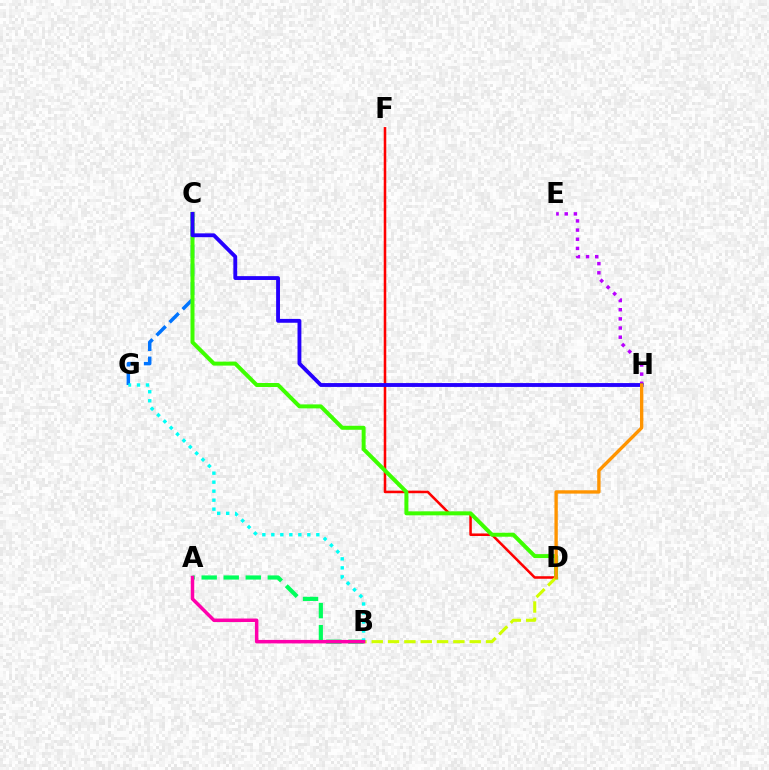{('C', 'G'): [{'color': '#0074ff', 'line_style': 'dashed', 'thickness': 2.51}], ('D', 'F'): [{'color': '#ff0000', 'line_style': 'solid', 'thickness': 1.83}], ('A', 'B'): [{'color': '#00ff5c', 'line_style': 'dashed', 'thickness': 2.99}, {'color': '#ff00ac', 'line_style': 'solid', 'thickness': 2.51}], ('C', 'D'): [{'color': '#3dff00', 'line_style': 'solid', 'thickness': 2.87}], ('B', 'D'): [{'color': '#d1ff00', 'line_style': 'dashed', 'thickness': 2.22}], ('B', 'G'): [{'color': '#00fff6', 'line_style': 'dotted', 'thickness': 2.44}], ('E', 'H'): [{'color': '#b900ff', 'line_style': 'dotted', 'thickness': 2.49}], ('C', 'H'): [{'color': '#2500ff', 'line_style': 'solid', 'thickness': 2.77}], ('D', 'H'): [{'color': '#ff9400', 'line_style': 'solid', 'thickness': 2.42}]}